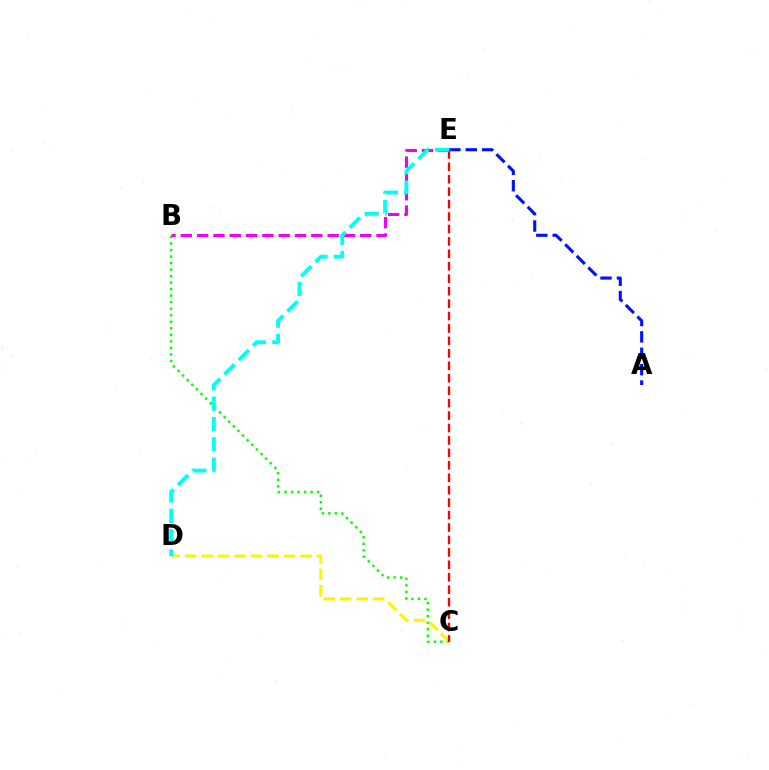{('B', 'C'): [{'color': '#08ff00', 'line_style': 'dotted', 'thickness': 1.77}], ('C', 'D'): [{'color': '#fcf500', 'line_style': 'dashed', 'thickness': 2.24}], ('B', 'E'): [{'color': '#ee00ff', 'line_style': 'dashed', 'thickness': 2.22}], ('C', 'E'): [{'color': '#ff0000', 'line_style': 'dashed', 'thickness': 1.69}], ('A', 'E'): [{'color': '#0010ff', 'line_style': 'dashed', 'thickness': 2.23}], ('D', 'E'): [{'color': '#00fff6', 'line_style': 'dashed', 'thickness': 2.76}]}